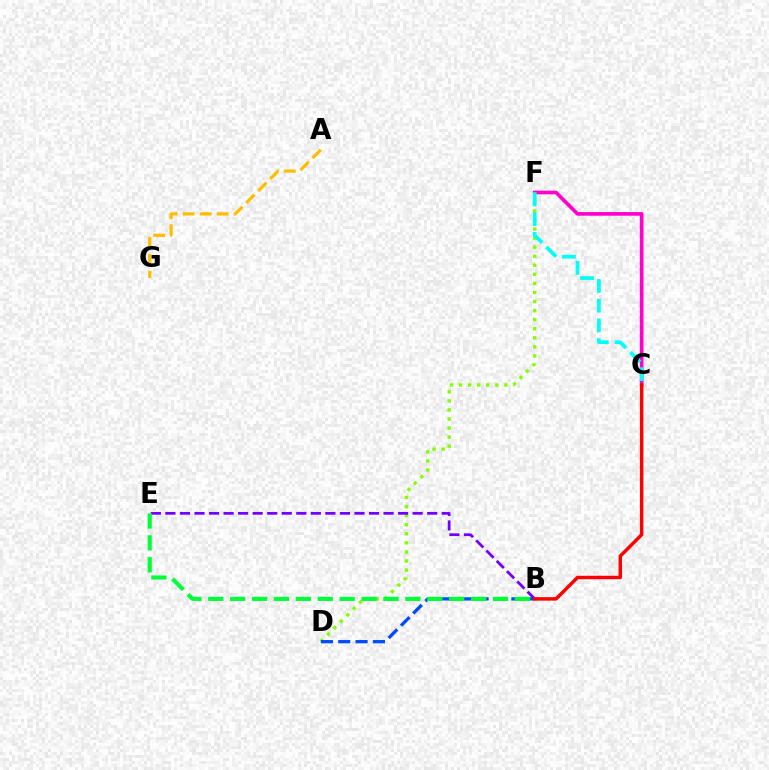{('C', 'F'): [{'color': '#ff00cf', 'line_style': 'solid', 'thickness': 2.63}, {'color': '#00fff6', 'line_style': 'dashed', 'thickness': 2.68}], ('D', 'F'): [{'color': '#84ff00', 'line_style': 'dotted', 'thickness': 2.46}], ('B', 'D'): [{'color': '#004bff', 'line_style': 'dashed', 'thickness': 2.36}], ('B', 'E'): [{'color': '#7200ff', 'line_style': 'dashed', 'thickness': 1.98}, {'color': '#00ff39', 'line_style': 'dashed', 'thickness': 2.98}], ('A', 'G'): [{'color': '#ffbd00', 'line_style': 'dashed', 'thickness': 2.31}], ('B', 'C'): [{'color': '#ff0000', 'line_style': 'solid', 'thickness': 2.49}]}